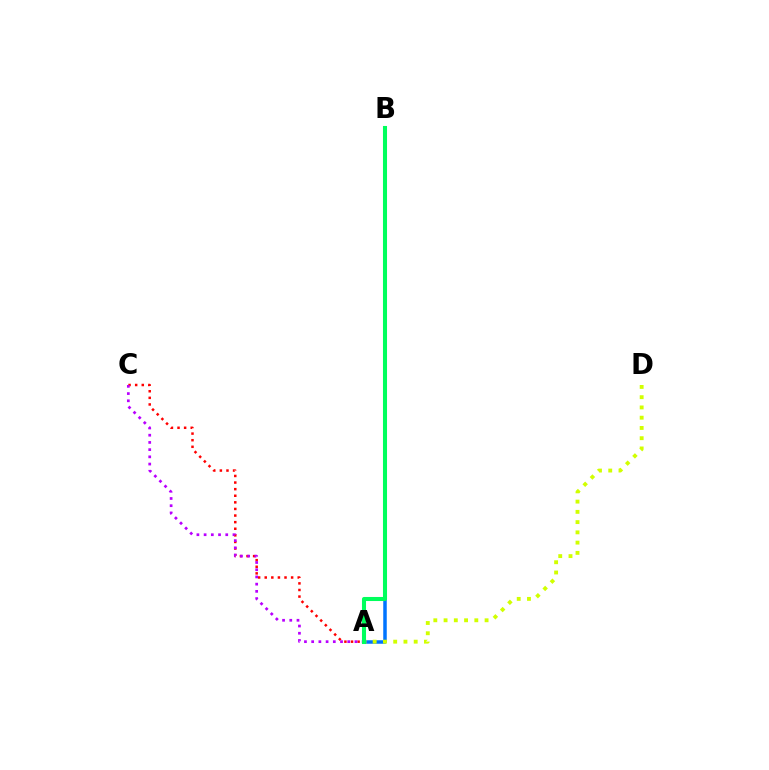{('A', 'B'): [{'color': '#0074ff', 'line_style': 'solid', 'thickness': 2.52}, {'color': '#00ff5c', 'line_style': 'solid', 'thickness': 2.92}], ('A', 'C'): [{'color': '#ff0000', 'line_style': 'dotted', 'thickness': 1.79}, {'color': '#b900ff', 'line_style': 'dotted', 'thickness': 1.96}], ('A', 'D'): [{'color': '#d1ff00', 'line_style': 'dotted', 'thickness': 2.79}]}